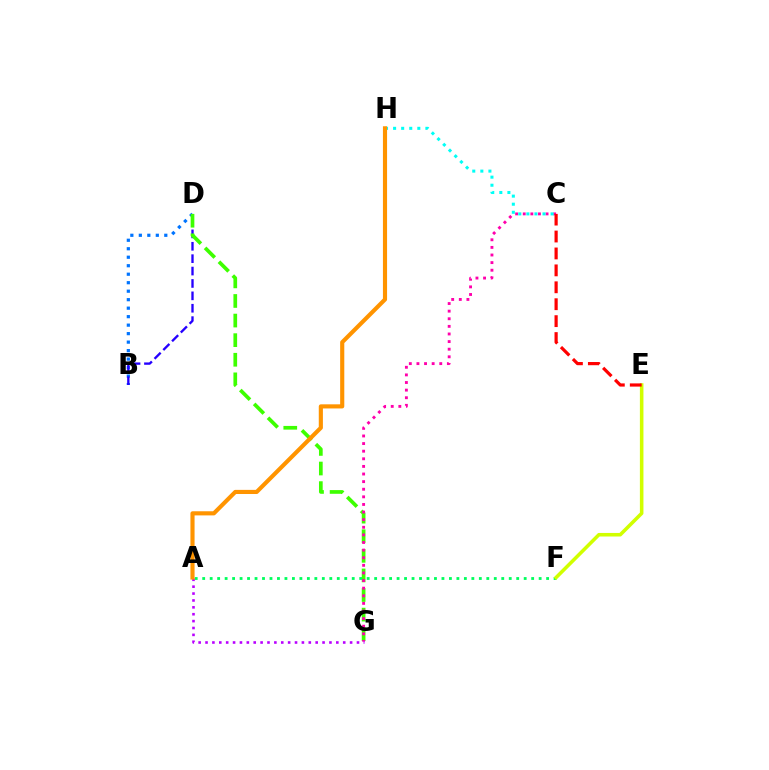{('B', 'D'): [{'color': '#0074ff', 'line_style': 'dotted', 'thickness': 2.31}, {'color': '#2500ff', 'line_style': 'dashed', 'thickness': 1.68}], ('D', 'G'): [{'color': '#3dff00', 'line_style': 'dashed', 'thickness': 2.66}], ('A', 'F'): [{'color': '#00ff5c', 'line_style': 'dotted', 'thickness': 2.03}], ('C', 'G'): [{'color': '#ff00ac', 'line_style': 'dotted', 'thickness': 2.07}], ('C', 'H'): [{'color': '#00fff6', 'line_style': 'dotted', 'thickness': 2.19}], ('E', 'F'): [{'color': '#d1ff00', 'line_style': 'solid', 'thickness': 2.56}], ('A', 'G'): [{'color': '#b900ff', 'line_style': 'dotted', 'thickness': 1.87}], ('A', 'H'): [{'color': '#ff9400', 'line_style': 'solid', 'thickness': 2.97}], ('C', 'E'): [{'color': '#ff0000', 'line_style': 'dashed', 'thickness': 2.3}]}